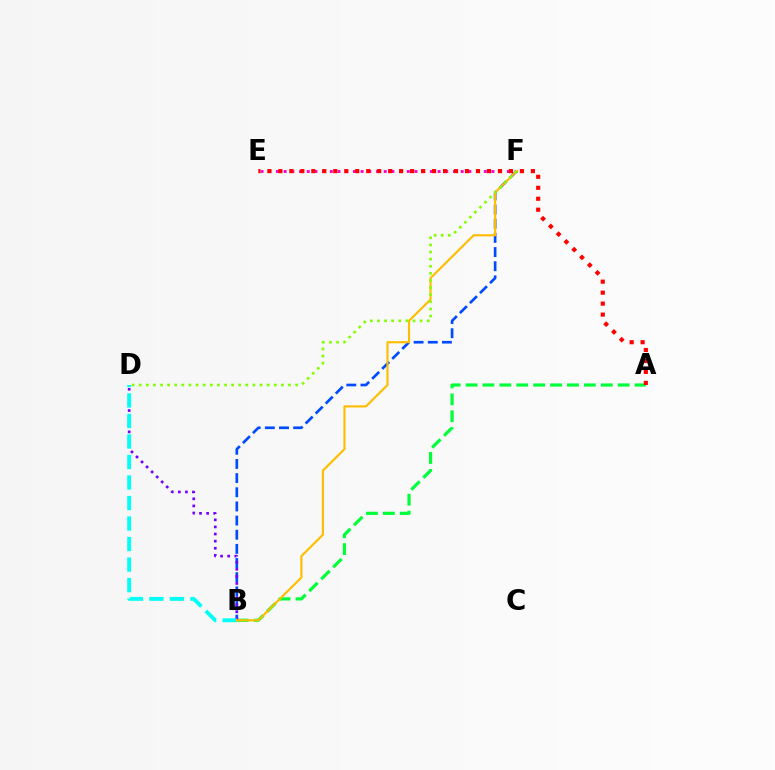{('E', 'F'): [{'color': '#ff00cf', 'line_style': 'dotted', 'thickness': 2.09}], ('A', 'B'): [{'color': '#00ff39', 'line_style': 'dashed', 'thickness': 2.3}], ('B', 'F'): [{'color': '#004bff', 'line_style': 'dashed', 'thickness': 1.92}, {'color': '#ffbd00', 'line_style': 'solid', 'thickness': 1.54}], ('B', 'D'): [{'color': '#7200ff', 'line_style': 'dotted', 'thickness': 1.93}, {'color': '#00fff6', 'line_style': 'dashed', 'thickness': 2.79}], ('D', 'F'): [{'color': '#84ff00', 'line_style': 'dotted', 'thickness': 1.93}], ('A', 'E'): [{'color': '#ff0000', 'line_style': 'dotted', 'thickness': 2.98}]}